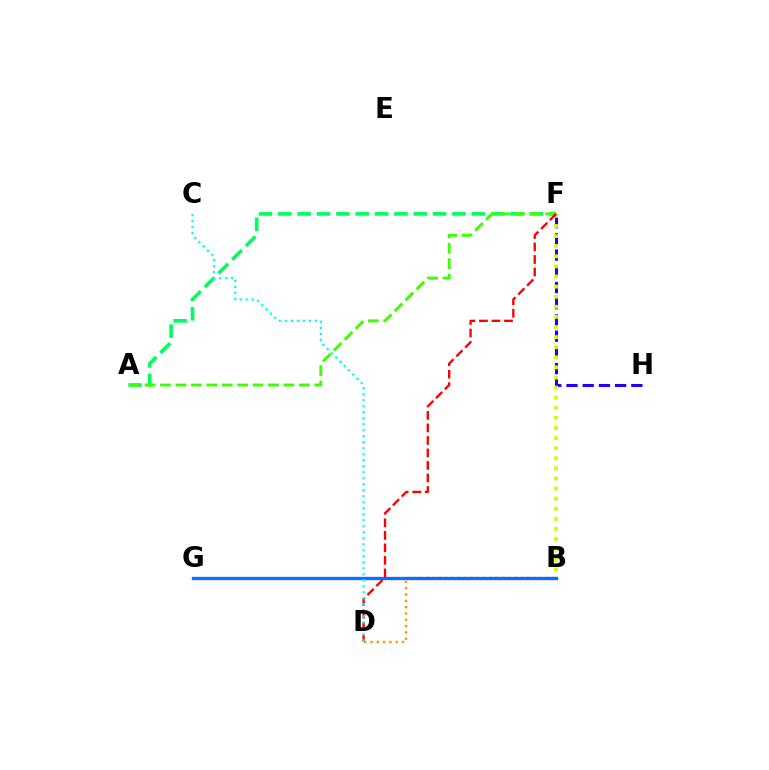{('A', 'F'): [{'color': '#00ff5c', 'line_style': 'dashed', 'thickness': 2.63}, {'color': '#3dff00', 'line_style': 'dashed', 'thickness': 2.1}], ('B', 'G'): [{'color': '#b900ff', 'line_style': 'solid', 'thickness': 2.25}, {'color': '#ff00ac', 'line_style': 'dashed', 'thickness': 1.9}, {'color': '#0074ff', 'line_style': 'solid', 'thickness': 2.32}], ('F', 'H'): [{'color': '#2500ff', 'line_style': 'dashed', 'thickness': 2.2}], ('B', 'D'): [{'color': '#ff9400', 'line_style': 'dotted', 'thickness': 1.71}], ('B', 'F'): [{'color': '#d1ff00', 'line_style': 'dotted', 'thickness': 2.74}], ('D', 'F'): [{'color': '#ff0000', 'line_style': 'dashed', 'thickness': 1.7}], ('C', 'D'): [{'color': '#00fff6', 'line_style': 'dotted', 'thickness': 1.63}]}